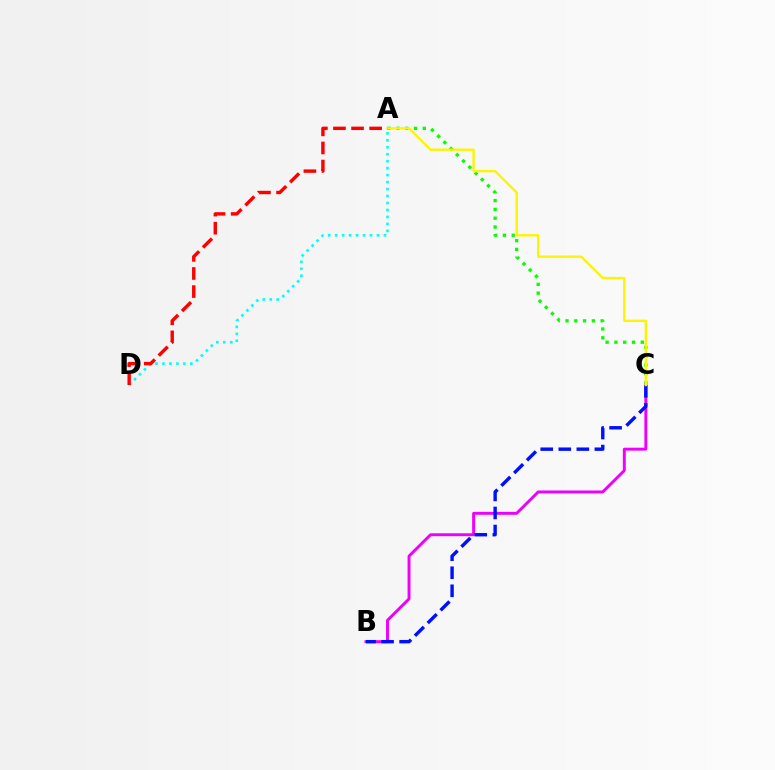{('B', 'C'): [{'color': '#ee00ff', 'line_style': 'solid', 'thickness': 2.11}, {'color': '#0010ff', 'line_style': 'dashed', 'thickness': 2.45}], ('A', 'C'): [{'color': '#08ff00', 'line_style': 'dotted', 'thickness': 2.39}, {'color': '#fcf500', 'line_style': 'solid', 'thickness': 1.7}], ('A', 'D'): [{'color': '#00fff6', 'line_style': 'dotted', 'thickness': 1.89}, {'color': '#ff0000', 'line_style': 'dashed', 'thickness': 2.46}]}